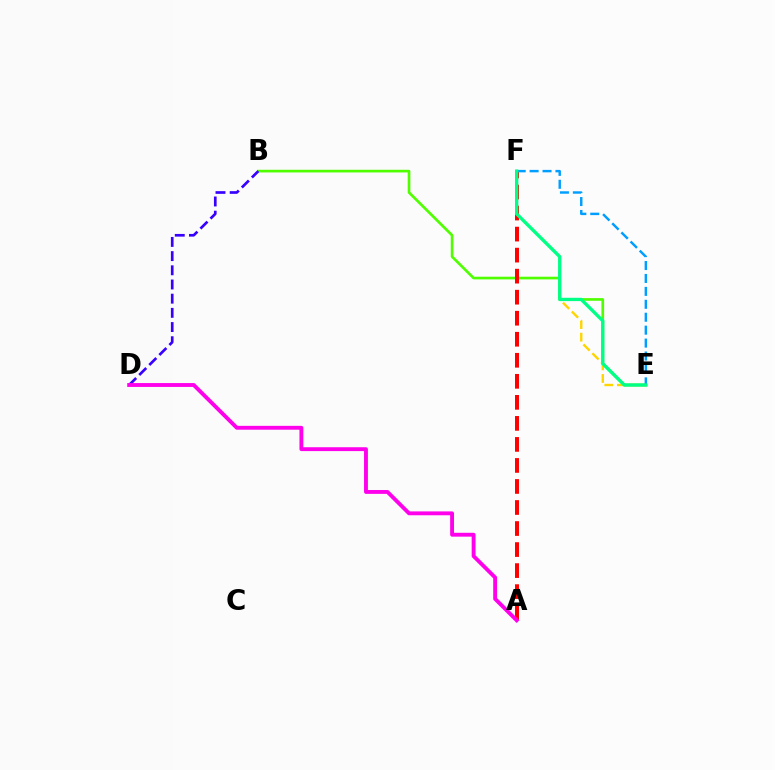{('B', 'E'): [{'color': '#4fff00', 'line_style': 'solid', 'thickness': 1.92}], ('B', 'D'): [{'color': '#3700ff', 'line_style': 'dashed', 'thickness': 1.93}], ('A', 'F'): [{'color': '#ff0000', 'line_style': 'dashed', 'thickness': 2.86}], ('E', 'F'): [{'color': '#ffd500', 'line_style': 'dashed', 'thickness': 1.71}, {'color': '#009eff', 'line_style': 'dashed', 'thickness': 1.76}, {'color': '#00ff86', 'line_style': 'solid', 'thickness': 2.39}], ('A', 'D'): [{'color': '#ff00ed', 'line_style': 'solid', 'thickness': 2.78}]}